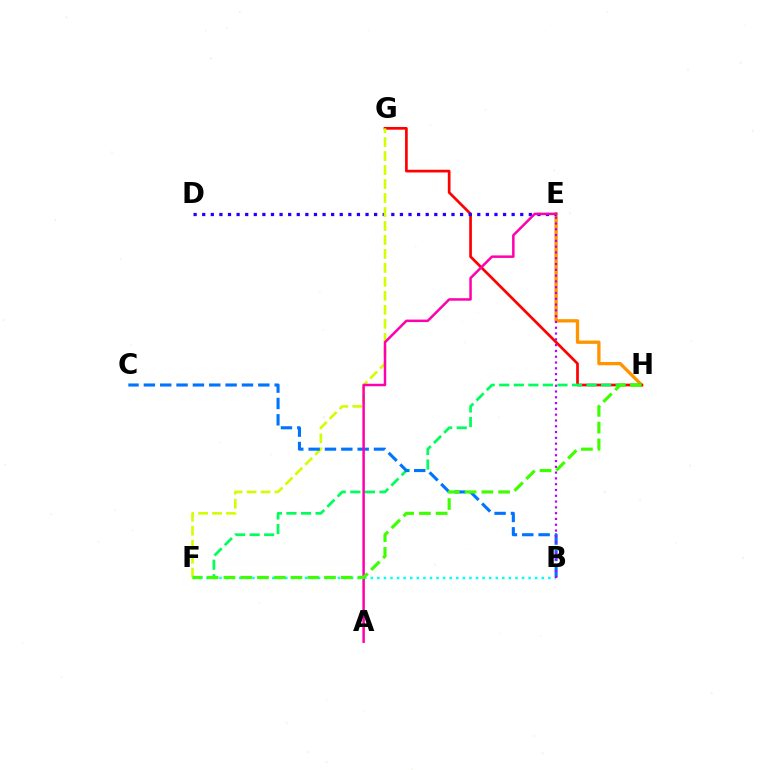{('E', 'H'): [{'color': '#ff9400', 'line_style': 'solid', 'thickness': 2.38}], ('G', 'H'): [{'color': '#ff0000', 'line_style': 'solid', 'thickness': 1.94}], ('D', 'E'): [{'color': '#2500ff', 'line_style': 'dotted', 'thickness': 2.34}], ('F', 'H'): [{'color': '#00ff5c', 'line_style': 'dashed', 'thickness': 1.98}, {'color': '#3dff00', 'line_style': 'dashed', 'thickness': 2.28}], ('F', 'G'): [{'color': '#d1ff00', 'line_style': 'dashed', 'thickness': 1.9}], ('B', 'C'): [{'color': '#0074ff', 'line_style': 'dashed', 'thickness': 2.22}], ('B', 'F'): [{'color': '#00fff6', 'line_style': 'dotted', 'thickness': 1.79}], ('B', 'E'): [{'color': '#b900ff', 'line_style': 'dotted', 'thickness': 1.57}], ('A', 'E'): [{'color': '#ff00ac', 'line_style': 'solid', 'thickness': 1.8}]}